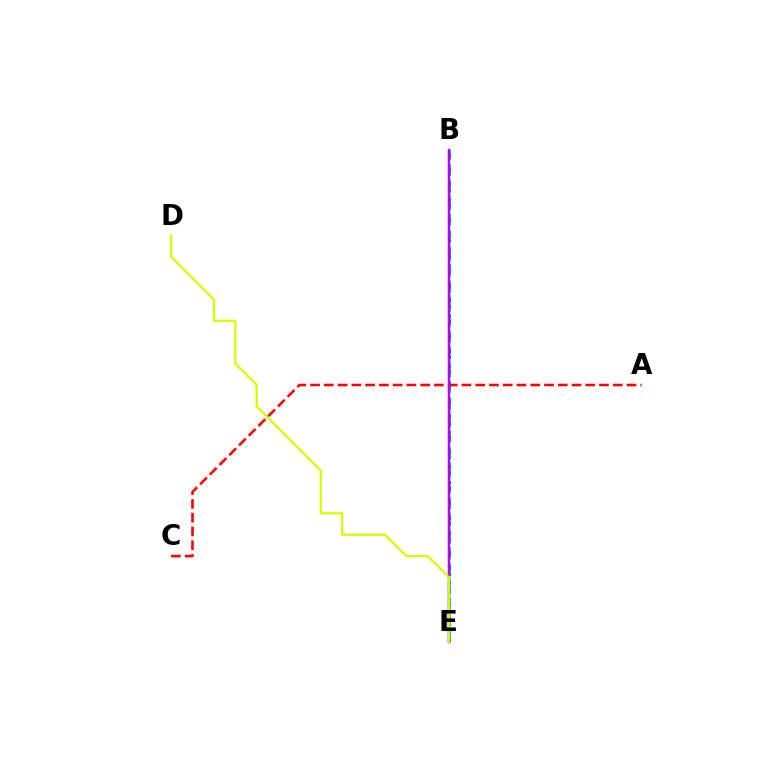{('B', 'E'): [{'color': '#0074ff', 'line_style': 'dashed', 'thickness': 2.26}, {'color': '#00ff5c', 'line_style': 'dotted', 'thickness': 1.97}, {'color': '#b900ff', 'line_style': 'solid', 'thickness': 1.77}], ('A', 'C'): [{'color': '#ff0000', 'line_style': 'dashed', 'thickness': 1.87}], ('D', 'E'): [{'color': '#d1ff00', 'line_style': 'solid', 'thickness': 1.63}]}